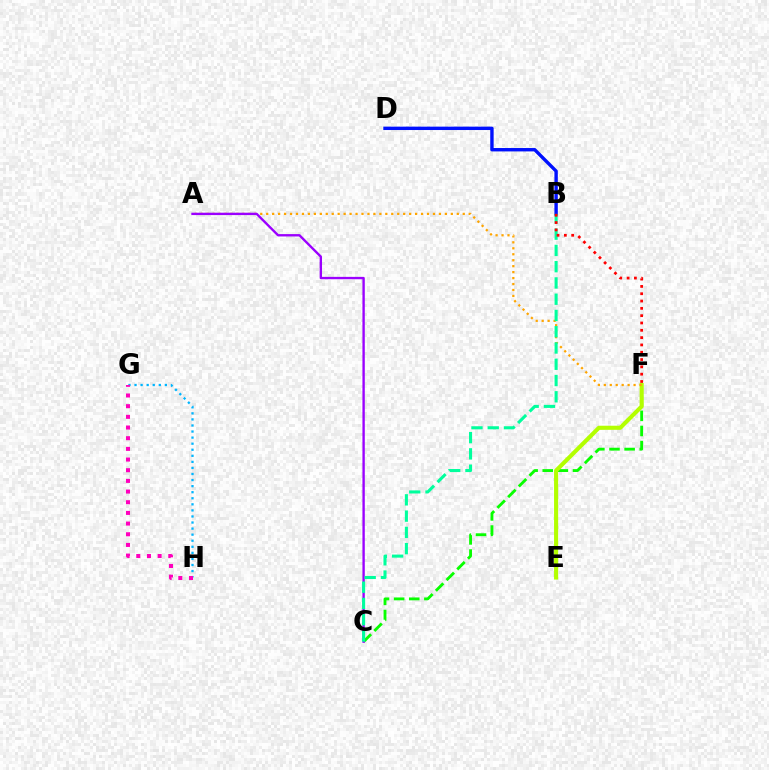{('G', 'H'): [{'color': '#00b5ff', 'line_style': 'dotted', 'thickness': 1.65}, {'color': '#ff00bd', 'line_style': 'dotted', 'thickness': 2.9}], ('C', 'F'): [{'color': '#08ff00', 'line_style': 'dashed', 'thickness': 2.05}], ('E', 'F'): [{'color': '#b3ff00', 'line_style': 'solid', 'thickness': 2.96}], ('B', 'D'): [{'color': '#0010ff', 'line_style': 'solid', 'thickness': 2.44}], ('A', 'F'): [{'color': '#ffa500', 'line_style': 'dotted', 'thickness': 1.62}], ('A', 'C'): [{'color': '#9b00ff', 'line_style': 'solid', 'thickness': 1.7}], ('B', 'C'): [{'color': '#00ff9d', 'line_style': 'dashed', 'thickness': 2.21}], ('B', 'F'): [{'color': '#ff0000', 'line_style': 'dotted', 'thickness': 1.99}]}